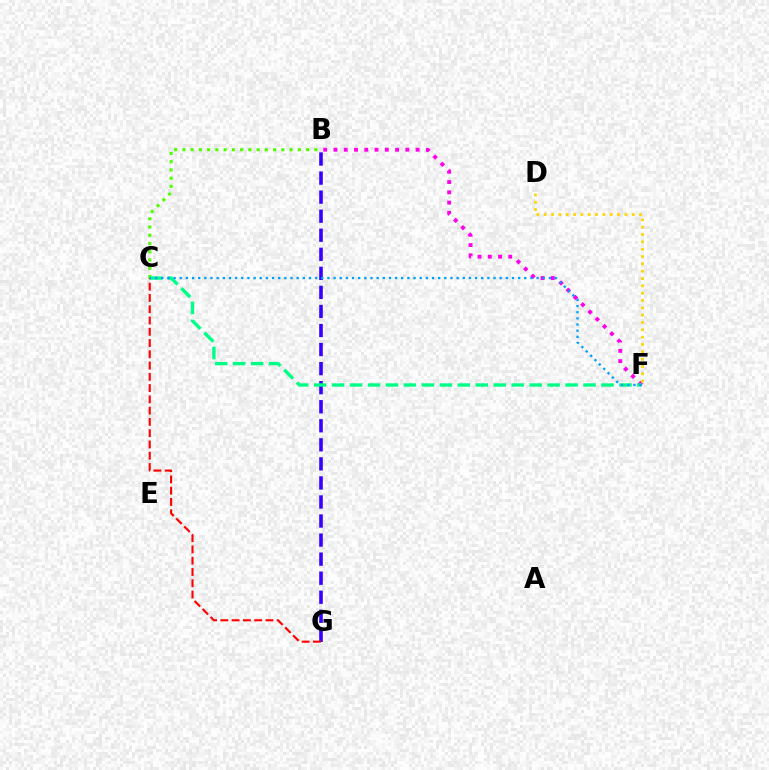{('B', 'C'): [{'color': '#4fff00', 'line_style': 'dotted', 'thickness': 2.24}], ('B', 'G'): [{'color': '#3700ff', 'line_style': 'dashed', 'thickness': 2.59}], ('C', 'G'): [{'color': '#ff0000', 'line_style': 'dashed', 'thickness': 1.53}], ('B', 'F'): [{'color': '#ff00ed', 'line_style': 'dotted', 'thickness': 2.79}], ('C', 'F'): [{'color': '#00ff86', 'line_style': 'dashed', 'thickness': 2.44}, {'color': '#009eff', 'line_style': 'dotted', 'thickness': 1.67}], ('D', 'F'): [{'color': '#ffd500', 'line_style': 'dotted', 'thickness': 1.99}]}